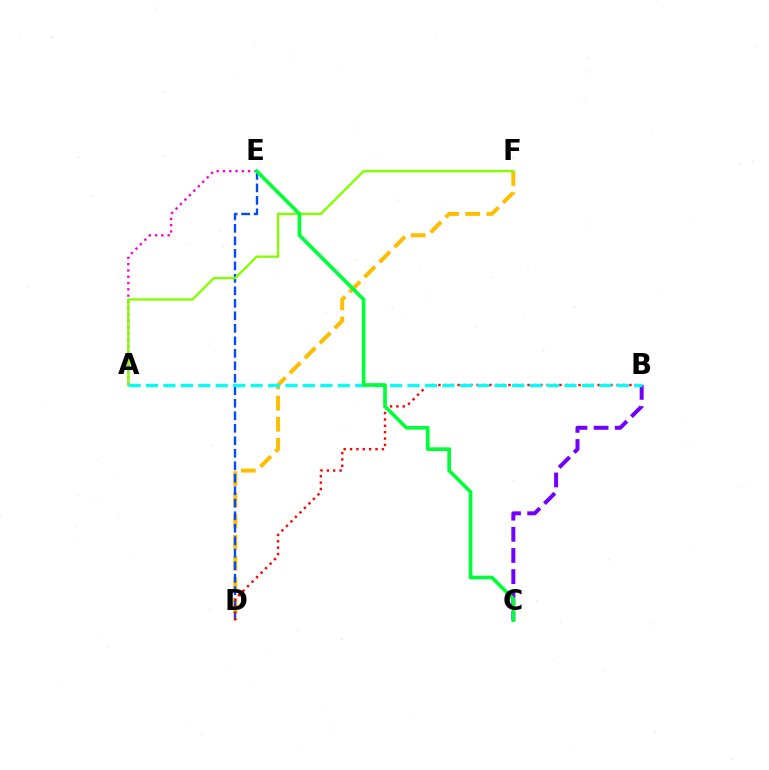{('B', 'C'): [{'color': '#7200ff', 'line_style': 'dashed', 'thickness': 2.87}], ('D', 'F'): [{'color': '#ffbd00', 'line_style': 'dashed', 'thickness': 2.87}], ('D', 'E'): [{'color': '#004bff', 'line_style': 'dashed', 'thickness': 1.7}], ('B', 'D'): [{'color': '#ff0000', 'line_style': 'dotted', 'thickness': 1.73}], ('A', 'E'): [{'color': '#ff00cf', 'line_style': 'dotted', 'thickness': 1.71}], ('A', 'F'): [{'color': '#84ff00', 'line_style': 'solid', 'thickness': 1.71}], ('A', 'B'): [{'color': '#00fff6', 'line_style': 'dashed', 'thickness': 2.37}], ('C', 'E'): [{'color': '#00ff39', 'line_style': 'solid', 'thickness': 2.64}]}